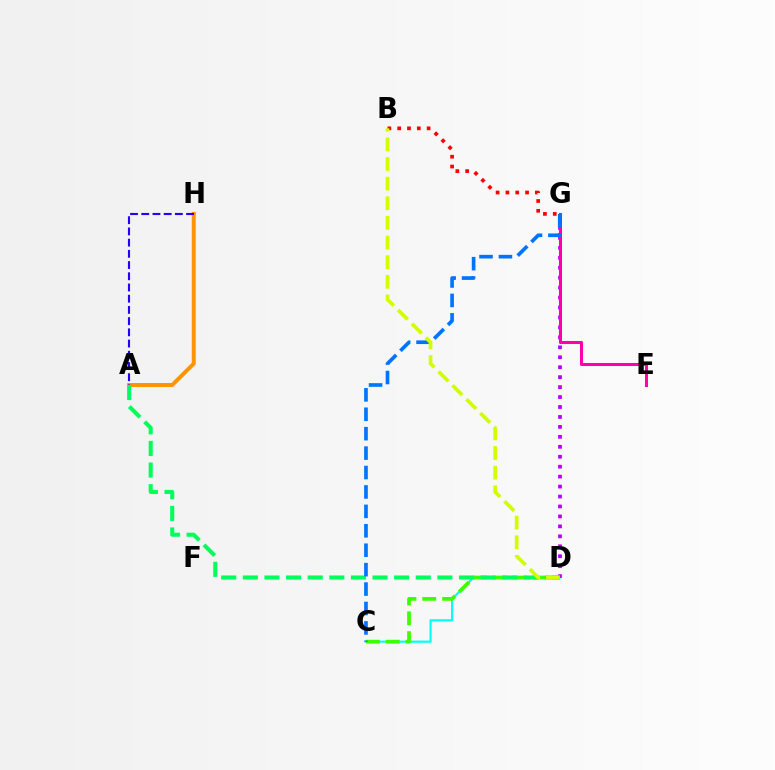{('B', 'G'): [{'color': '#ff0000', 'line_style': 'dotted', 'thickness': 2.67}], ('C', 'D'): [{'color': '#00fff6', 'line_style': 'solid', 'thickness': 1.54}, {'color': '#3dff00', 'line_style': 'dashed', 'thickness': 2.69}], ('A', 'H'): [{'color': '#ff9400', 'line_style': 'solid', 'thickness': 2.86}, {'color': '#2500ff', 'line_style': 'dashed', 'thickness': 1.52}], ('D', 'G'): [{'color': '#b900ff', 'line_style': 'dotted', 'thickness': 2.7}], ('E', 'G'): [{'color': '#ff00ac', 'line_style': 'solid', 'thickness': 2.19}], ('A', 'D'): [{'color': '#00ff5c', 'line_style': 'dashed', 'thickness': 2.94}], ('C', 'G'): [{'color': '#0074ff', 'line_style': 'dashed', 'thickness': 2.64}], ('B', 'D'): [{'color': '#d1ff00', 'line_style': 'dashed', 'thickness': 2.67}]}